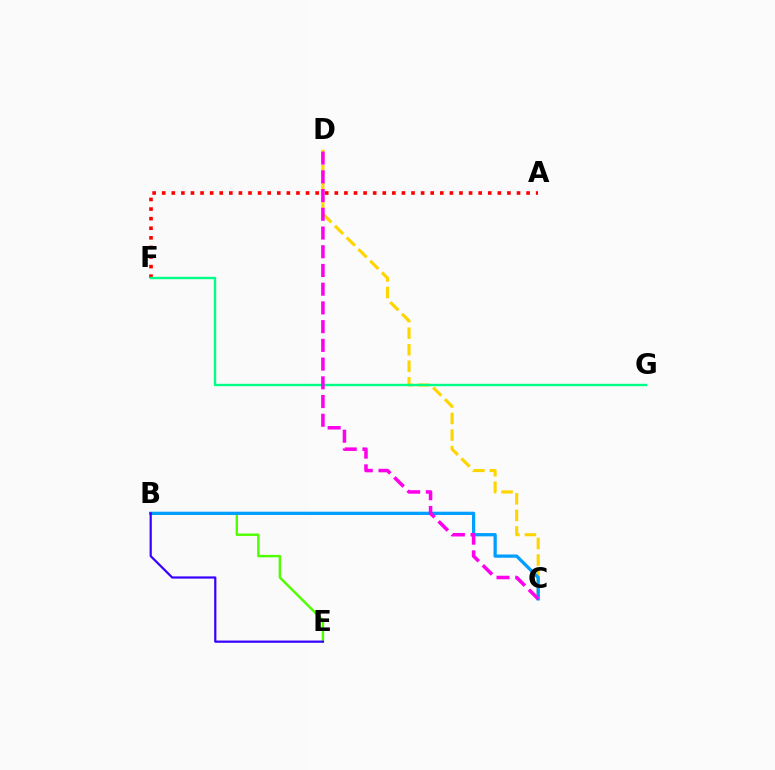{('B', 'E'): [{'color': '#4fff00', 'line_style': 'solid', 'thickness': 1.75}, {'color': '#3700ff', 'line_style': 'solid', 'thickness': 1.59}], ('C', 'D'): [{'color': '#ffd500', 'line_style': 'dashed', 'thickness': 2.25}, {'color': '#ff00ed', 'line_style': 'dashed', 'thickness': 2.54}], ('B', 'C'): [{'color': '#009eff', 'line_style': 'solid', 'thickness': 2.34}], ('A', 'F'): [{'color': '#ff0000', 'line_style': 'dotted', 'thickness': 2.61}], ('F', 'G'): [{'color': '#00ff86', 'line_style': 'solid', 'thickness': 1.72}]}